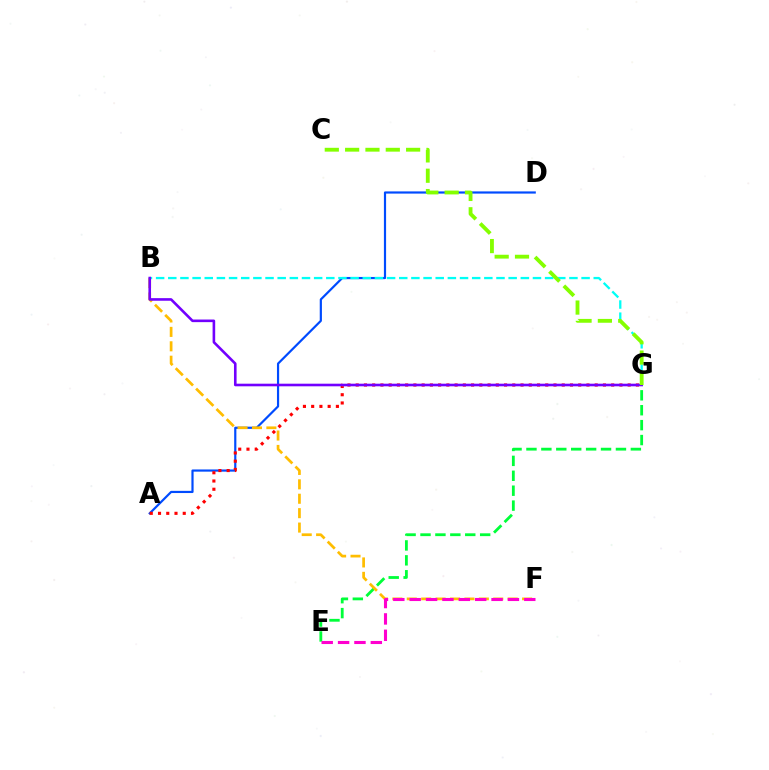{('E', 'G'): [{'color': '#00ff39', 'line_style': 'dashed', 'thickness': 2.03}], ('A', 'D'): [{'color': '#004bff', 'line_style': 'solid', 'thickness': 1.58}], ('B', 'F'): [{'color': '#ffbd00', 'line_style': 'dashed', 'thickness': 1.96}], ('B', 'G'): [{'color': '#00fff6', 'line_style': 'dashed', 'thickness': 1.65}, {'color': '#7200ff', 'line_style': 'solid', 'thickness': 1.88}], ('A', 'G'): [{'color': '#ff0000', 'line_style': 'dotted', 'thickness': 2.24}], ('C', 'G'): [{'color': '#84ff00', 'line_style': 'dashed', 'thickness': 2.76}], ('E', 'F'): [{'color': '#ff00cf', 'line_style': 'dashed', 'thickness': 2.22}]}